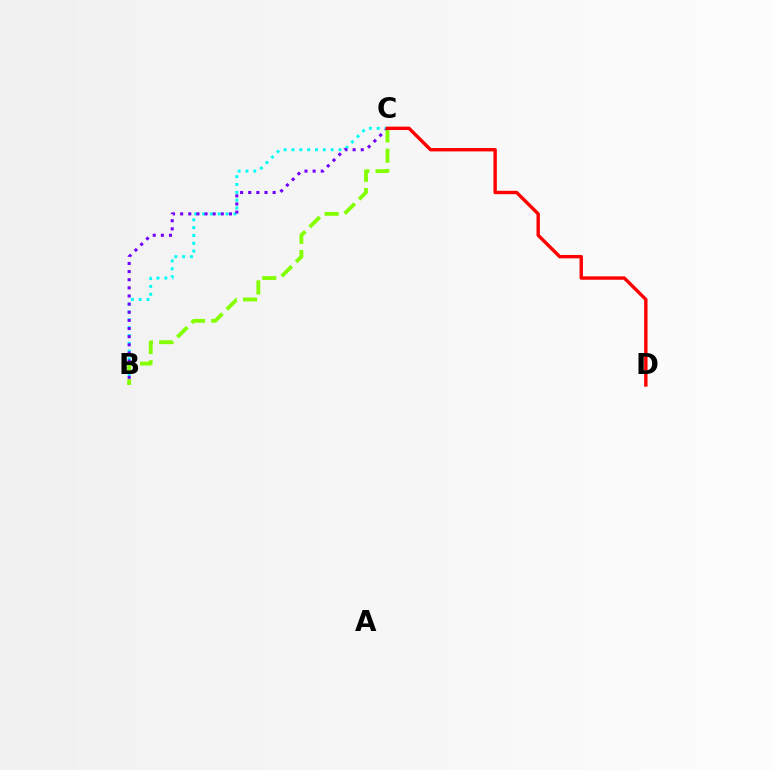{('B', 'C'): [{'color': '#00fff6', 'line_style': 'dotted', 'thickness': 2.13}, {'color': '#7200ff', 'line_style': 'dotted', 'thickness': 2.21}, {'color': '#84ff00', 'line_style': 'dashed', 'thickness': 2.76}], ('C', 'D'): [{'color': '#ff0000', 'line_style': 'solid', 'thickness': 2.44}]}